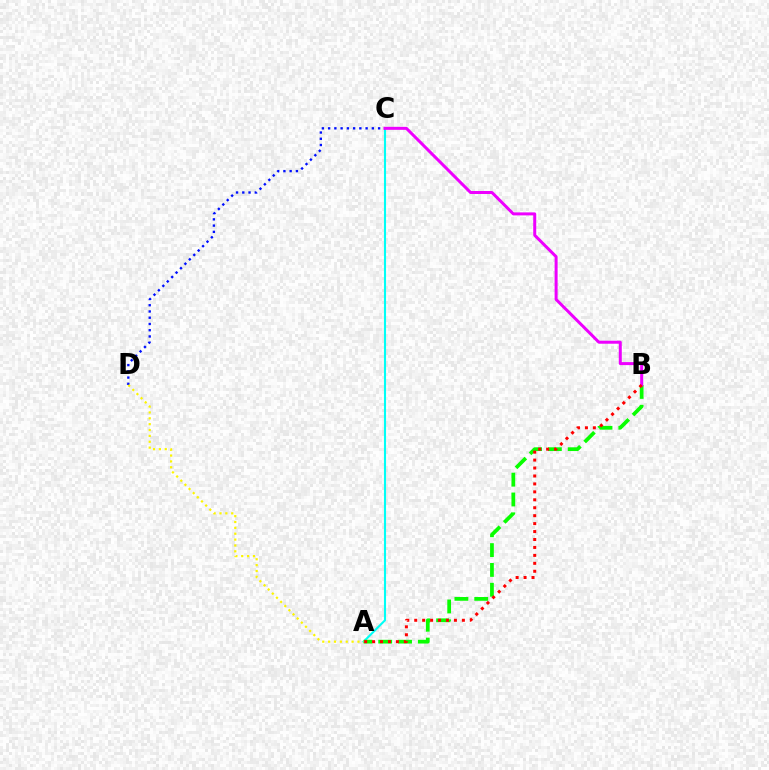{('A', 'C'): [{'color': '#00fff6', 'line_style': 'solid', 'thickness': 1.51}], ('C', 'D'): [{'color': '#0010ff', 'line_style': 'dotted', 'thickness': 1.7}], ('A', 'B'): [{'color': '#08ff00', 'line_style': 'dashed', 'thickness': 2.69}, {'color': '#ff0000', 'line_style': 'dotted', 'thickness': 2.16}], ('B', 'C'): [{'color': '#ee00ff', 'line_style': 'solid', 'thickness': 2.16}], ('A', 'D'): [{'color': '#fcf500', 'line_style': 'dotted', 'thickness': 1.59}]}